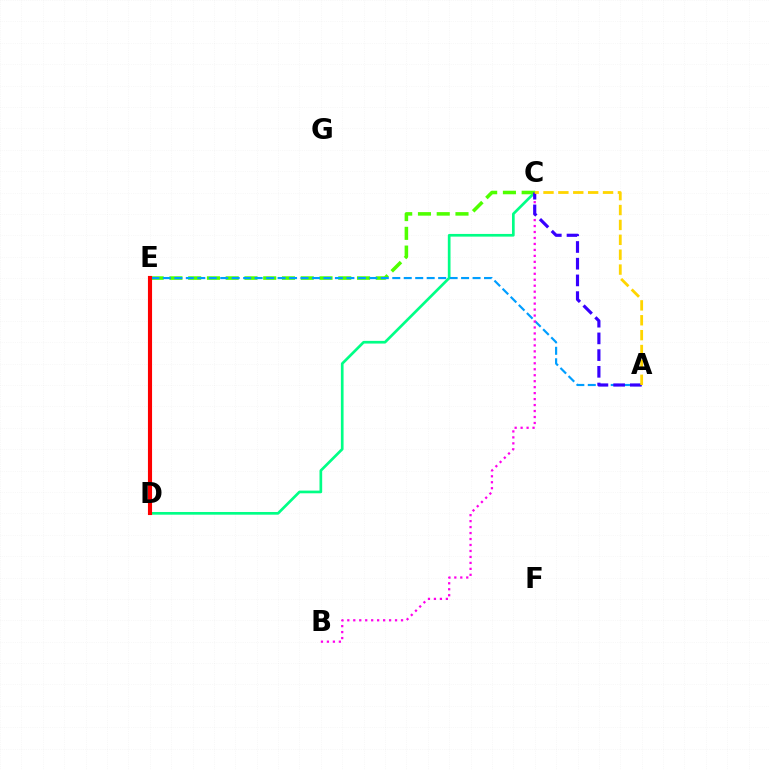{('C', 'D'): [{'color': '#00ff86', 'line_style': 'solid', 'thickness': 1.94}], ('C', 'E'): [{'color': '#4fff00', 'line_style': 'dashed', 'thickness': 2.55}], ('A', 'E'): [{'color': '#009eff', 'line_style': 'dashed', 'thickness': 1.56}], ('D', 'E'): [{'color': '#ff0000', 'line_style': 'solid', 'thickness': 2.97}], ('B', 'C'): [{'color': '#ff00ed', 'line_style': 'dotted', 'thickness': 1.62}], ('A', 'C'): [{'color': '#3700ff', 'line_style': 'dashed', 'thickness': 2.27}, {'color': '#ffd500', 'line_style': 'dashed', 'thickness': 2.02}]}